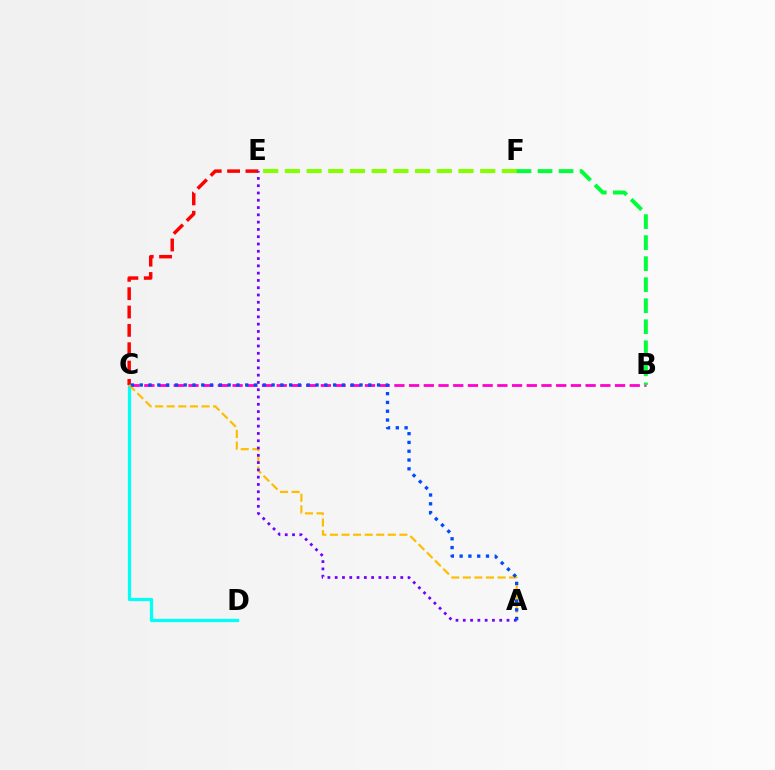{('C', 'D'): [{'color': '#00fff6', 'line_style': 'solid', 'thickness': 2.35}], ('E', 'F'): [{'color': '#84ff00', 'line_style': 'dashed', 'thickness': 2.95}], ('C', 'E'): [{'color': '#ff0000', 'line_style': 'dashed', 'thickness': 2.49}], ('B', 'C'): [{'color': '#ff00cf', 'line_style': 'dashed', 'thickness': 2.0}], ('A', 'C'): [{'color': '#ffbd00', 'line_style': 'dashed', 'thickness': 1.57}, {'color': '#004bff', 'line_style': 'dotted', 'thickness': 2.39}], ('A', 'E'): [{'color': '#7200ff', 'line_style': 'dotted', 'thickness': 1.98}], ('B', 'F'): [{'color': '#00ff39', 'line_style': 'dashed', 'thickness': 2.86}]}